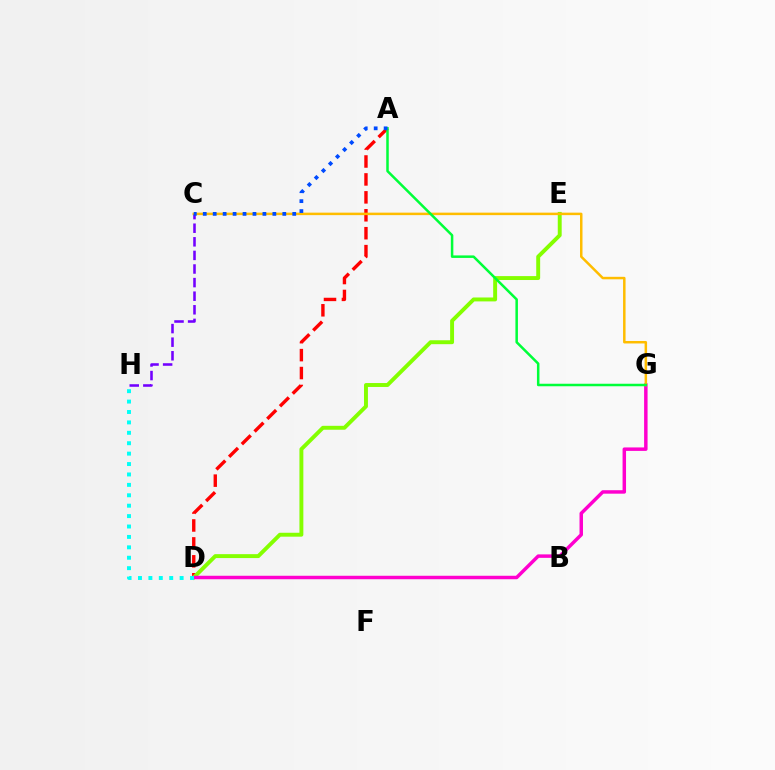{('A', 'D'): [{'color': '#ff0000', 'line_style': 'dashed', 'thickness': 2.44}], ('D', 'E'): [{'color': '#84ff00', 'line_style': 'solid', 'thickness': 2.82}], ('D', 'G'): [{'color': '#ff00cf', 'line_style': 'solid', 'thickness': 2.5}], ('C', 'G'): [{'color': '#ffbd00', 'line_style': 'solid', 'thickness': 1.79}], ('C', 'H'): [{'color': '#7200ff', 'line_style': 'dashed', 'thickness': 1.85}], ('A', 'G'): [{'color': '#00ff39', 'line_style': 'solid', 'thickness': 1.81}], ('D', 'H'): [{'color': '#00fff6', 'line_style': 'dotted', 'thickness': 2.83}], ('A', 'C'): [{'color': '#004bff', 'line_style': 'dotted', 'thickness': 2.7}]}